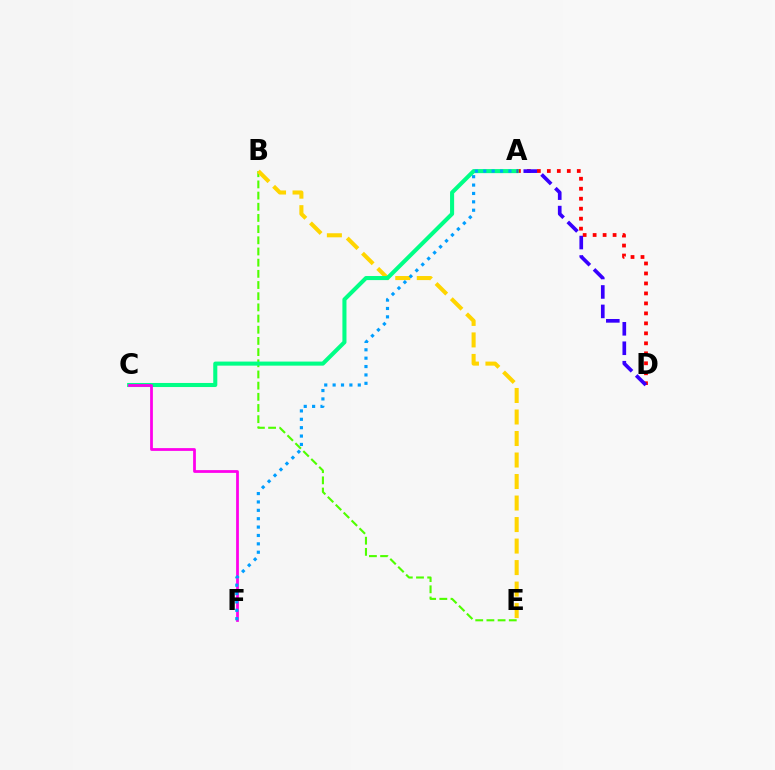{('A', 'D'): [{'color': '#ff0000', 'line_style': 'dotted', 'thickness': 2.71}, {'color': '#3700ff', 'line_style': 'dashed', 'thickness': 2.64}], ('B', 'E'): [{'color': '#4fff00', 'line_style': 'dashed', 'thickness': 1.52}, {'color': '#ffd500', 'line_style': 'dashed', 'thickness': 2.92}], ('A', 'C'): [{'color': '#00ff86', 'line_style': 'solid', 'thickness': 2.93}], ('C', 'F'): [{'color': '#ff00ed', 'line_style': 'solid', 'thickness': 1.99}], ('A', 'F'): [{'color': '#009eff', 'line_style': 'dotted', 'thickness': 2.28}]}